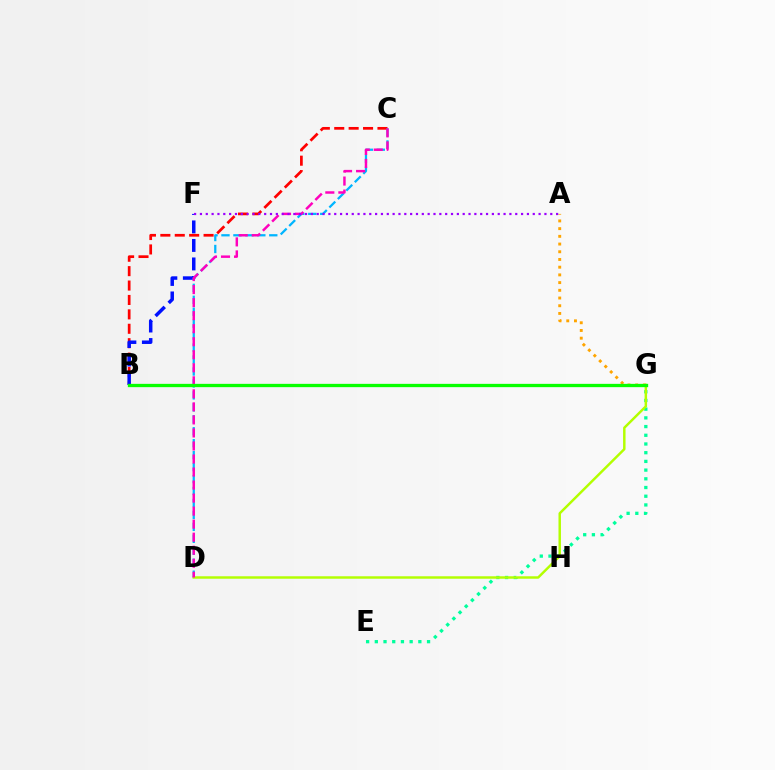{('E', 'G'): [{'color': '#00ff9d', 'line_style': 'dotted', 'thickness': 2.37}], ('B', 'C'): [{'color': '#ff0000', 'line_style': 'dashed', 'thickness': 1.96}], ('B', 'F'): [{'color': '#0010ff', 'line_style': 'dashed', 'thickness': 2.51}], ('C', 'D'): [{'color': '#00b5ff', 'line_style': 'dashed', 'thickness': 1.62}, {'color': '#ff00bd', 'line_style': 'dashed', 'thickness': 1.77}], ('D', 'G'): [{'color': '#b3ff00', 'line_style': 'solid', 'thickness': 1.77}], ('A', 'G'): [{'color': '#ffa500', 'line_style': 'dotted', 'thickness': 2.09}], ('A', 'F'): [{'color': '#9b00ff', 'line_style': 'dotted', 'thickness': 1.59}], ('B', 'G'): [{'color': '#08ff00', 'line_style': 'solid', 'thickness': 2.38}]}